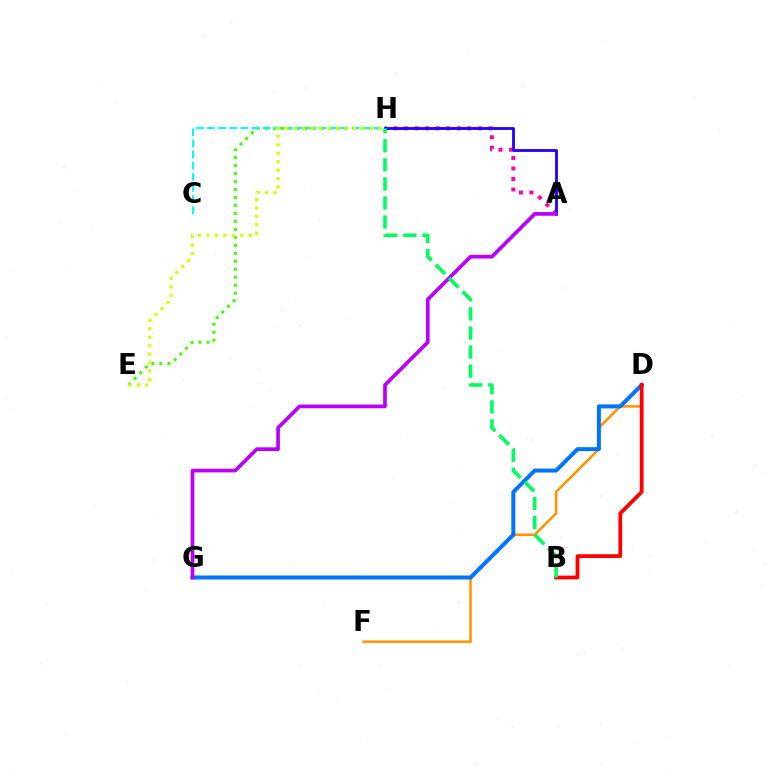{('A', 'H'): [{'color': '#ff00ac', 'line_style': 'dotted', 'thickness': 2.86}, {'color': '#2500ff', 'line_style': 'solid', 'thickness': 2.03}], ('E', 'H'): [{'color': '#3dff00', 'line_style': 'dotted', 'thickness': 2.17}, {'color': '#d1ff00', 'line_style': 'dotted', 'thickness': 2.3}], ('D', 'F'): [{'color': '#ff9400', 'line_style': 'solid', 'thickness': 1.83}], ('C', 'H'): [{'color': '#00fff6', 'line_style': 'dashed', 'thickness': 1.51}], ('D', 'G'): [{'color': '#0074ff', 'line_style': 'solid', 'thickness': 2.88}], ('B', 'D'): [{'color': '#ff0000', 'line_style': 'solid', 'thickness': 2.71}], ('A', 'G'): [{'color': '#b900ff', 'line_style': 'solid', 'thickness': 2.66}], ('B', 'H'): [{'color': '#00ff5c', 'line_style': 'dashed', 'thickness': 2.59}]}